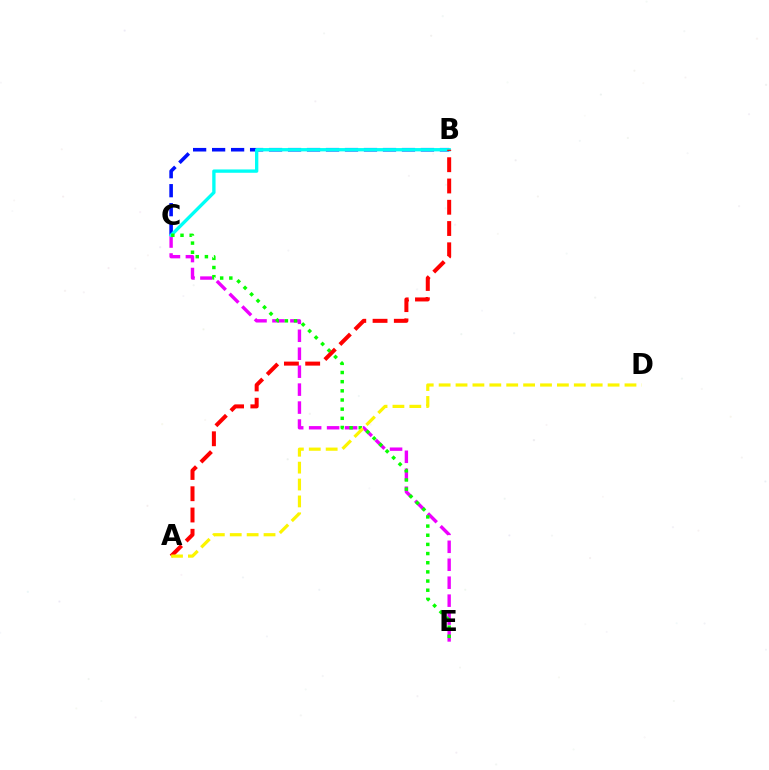{('C', 'E'): [{'color': '#ee00ff', 'line_style': 'dashed', 'thickness': 2.44}, {'color': '#08ff00', 'line_style': 'dotted', 'thickness': 2.49}], ('B', 'C'): [{'color': '#0010ff', 'line_style': 'dashed', 'thickness': 2.58}, {'color': '#00fff6', 'line_style': 'solid', 'thickness': 2.4}], ('A', 'B'): [{'color': '#ff0000', 'line_style': 'dashed', 'thickness': 2.89}], ('A', 'D'): [{'color': '#fcf500', 'line_style': 'dashed', 'thickness': 2.3}]}